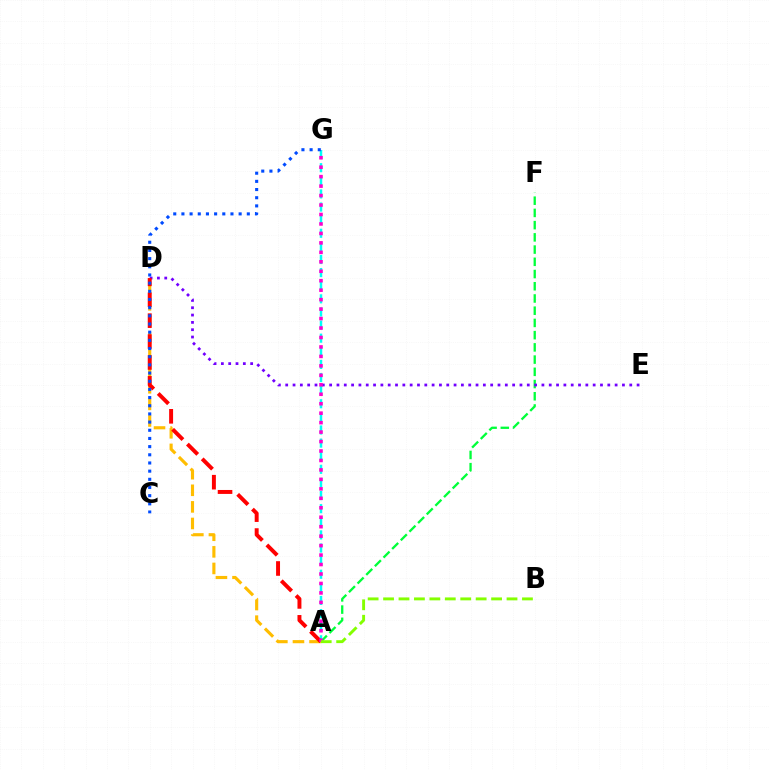{('A', 'F'): [{'color': '#00ff39', 'line_style': 'dashed', 'thickness': 1.66}], ('D', 'E'): [{'color': '#7200ff', 'line_style': 'dotted', 'thickness': 1.99}], ('A', 'D'): [{'color': '#ffbd00', 'line_style': 'dashed', 'thickness': 2.25}, {'color': '#ff0000', 'line_style': 'dashed', 'thickness': 2.84}], ('A', 'G'): [{'color': '#00fff6', 'line_style': 'dashed', 'thickness': 1.78}, {'color': '#ff00cf', 'line_style': 'dotted', 'thickness': 2.57}], ('C', 'G'): [{'color': '#004bff', 'line_style': 'dotted', 'thickness': 2.22}], ('A', 'B'): [{'color': '#84ff00', 'line_style': 'dashed', 'thickness': 2.1}]}